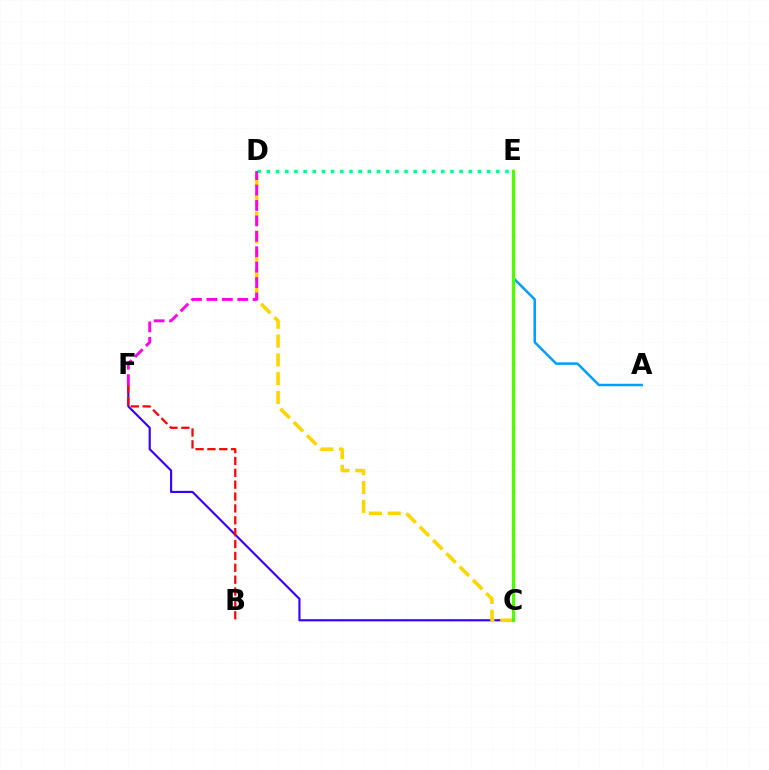{('C', 'F'): [{'color': '#3700ff', 'line_style': 'solid', 'thickness': 1.55}], ('C', 'D'): [{'color': '#ffd500', 'line_style': 'dashed', 'thickness': 2.56}], ('D', 'E'): [{'color': '#00ff86', 'line_style': 'dotted', 'thickness': 2.49}], ('D', 'F'): [{'color': '#ff00ed', 'line_style': 'dashed', 'thickness': 2.09}], ('A', 'E'): [{'color': '#009eff', 'line_style': 'solid', 'thickness': 1.8}], ('B', 'F'): [{'color': '#ff0000', 'line_style': 'dashed', 'thickness': 1.61}], ('C', 'E'): [{'color': '#4fff00', 'line_style': 'solid', 'thickness': 2.37}]}